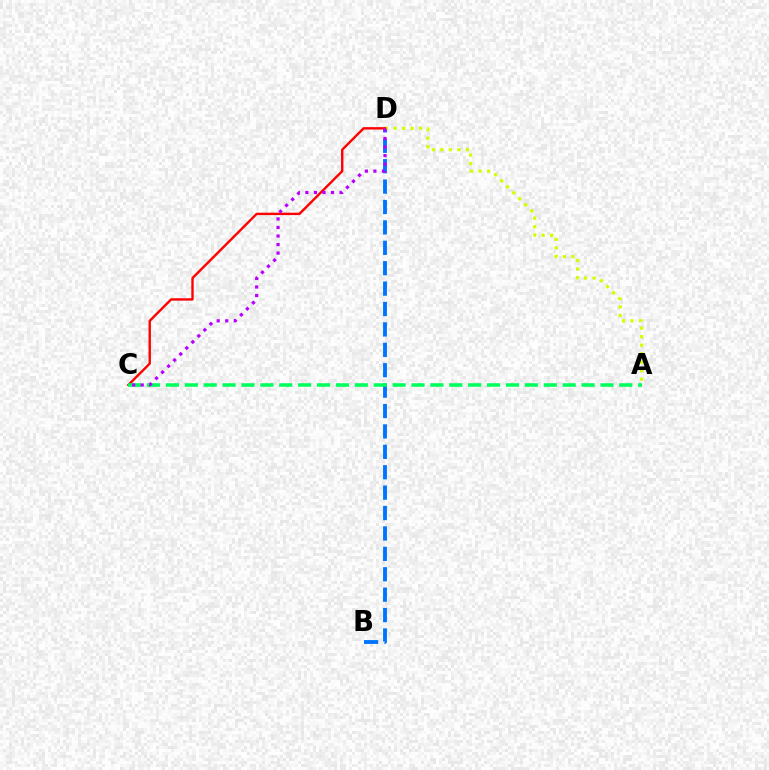{('B', 'D'): [{'color': '#0074ff', 'line_style': 'dashed', 'thickness': 2.77}], ('A', 'D'): [{'color': '#d1ff00', 'line_style': 'dotted', 'thickness': 2.31}], ('C', 'D'): [{'color': '#ff0000', 'line_style': 'solid', 'thickness': 1.71}, {'color': '#b900ff', 'line_style': 'dotted', 'thickness': 2.32}], ('A', 'C'): [{'color': '#00ff5c', 'line_style': 'dashed', 'thickness': 2.57}]}